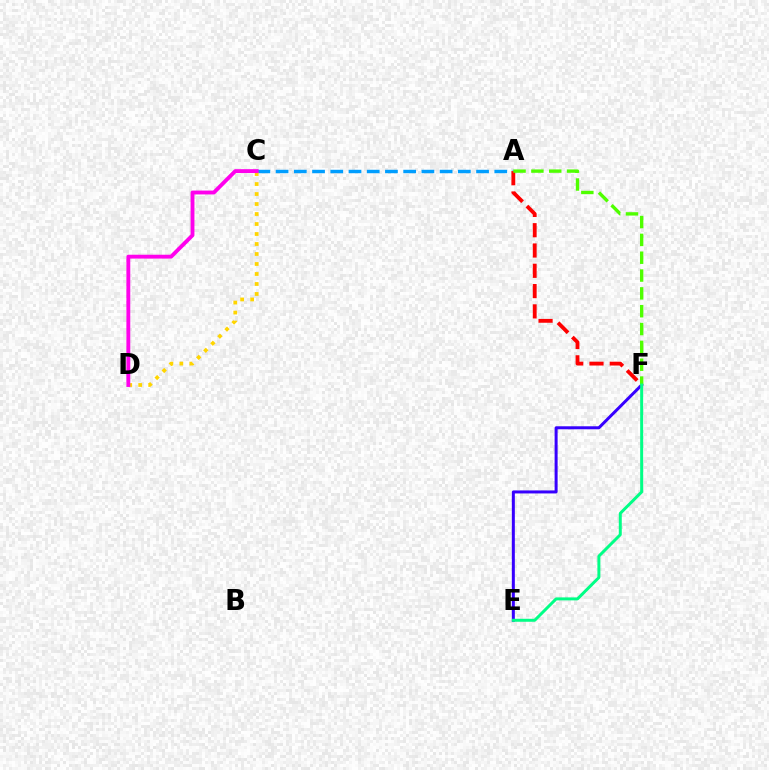{('A', 'C'): [{'color': '#009eff', 'line_style': 'dashed', 'thickness': 2.48}], ('E', 'F'): [{'color': '#3700ff', 'line_style': 'solid', 'thickness': 2.16}, {'color': '#00ff86', 'line_style': 'solid', 'thickness': 2.14}], ('A', 'F'): [{'color': '#ff0000', 'line_style': 'dashed', 'thickness': 2.76}, {'color': '#4fff00', 'line_style': 'dashed', 'thickness': 2.42}], ('C', 'D'): [{'color': '#ffd500', 'line_style': 'dotted', 'thickness': 2.72}, {'color': '#ff00ed', 'line_style': 'solid', 'thickness': 2.78}]}